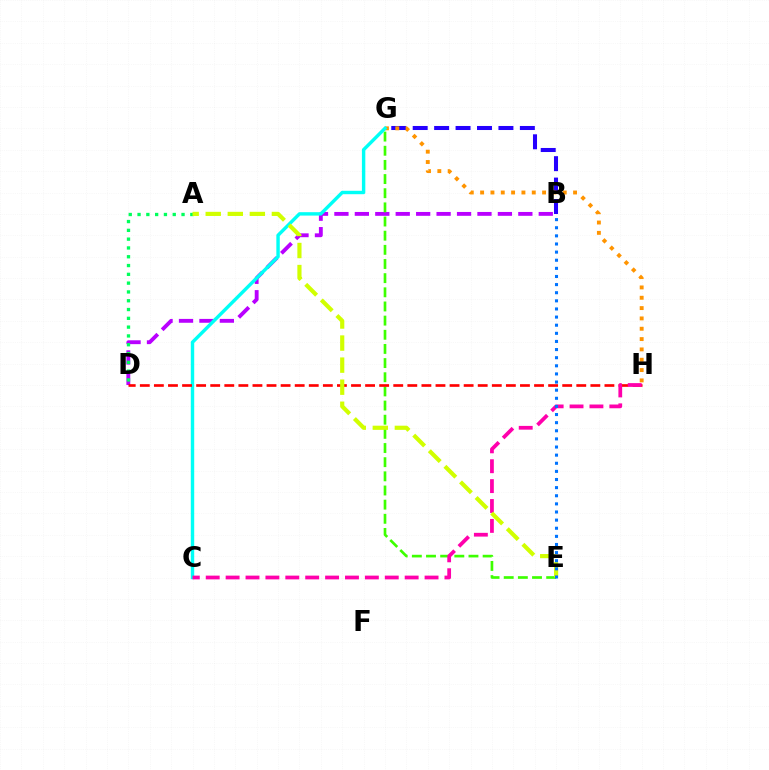{('B', 'G'): [{'color': '#2500ff', 'line_style': 'dashed', 'thickness': 2.91}], ('B', 'D'): [{'color': '#b900ff', 'line_style': 'dashed', 'thickness': 2.78}], ('A', 'D'): [{'color': '#00ff5c', 'line_style': 'dotted', 'thickness': 2.39}], ('E', 'G'): [{'color': '#3dff00', 'line_style': 'dashed', 'thickness': 1.92}], ('G', 'H'): [{'color': '#ff9400', 'line_style': 'dotted', 'thickness': 2.81}], ('C', 'G'): [{'color': '#00fff6', 'line_style': 'solid', 'thickness': 2.46}], ('D', 'H'): [{'color': '#ff0000', 'line_style': 'dashed', 'thickness': 1.91}], ('C', 'H'): [{'color': '#ff00ac', 'line_style': 'dashed', 'thickness': 2.7}], ('A', 'E'): [{'color': '#d1ff00', 'line_style': 'dashed', 'thickness': 3.0}], ('B', 'E'): [{'color': '#0074ff', 'line_style': 'dotted', 'thickness': 2.21}]}